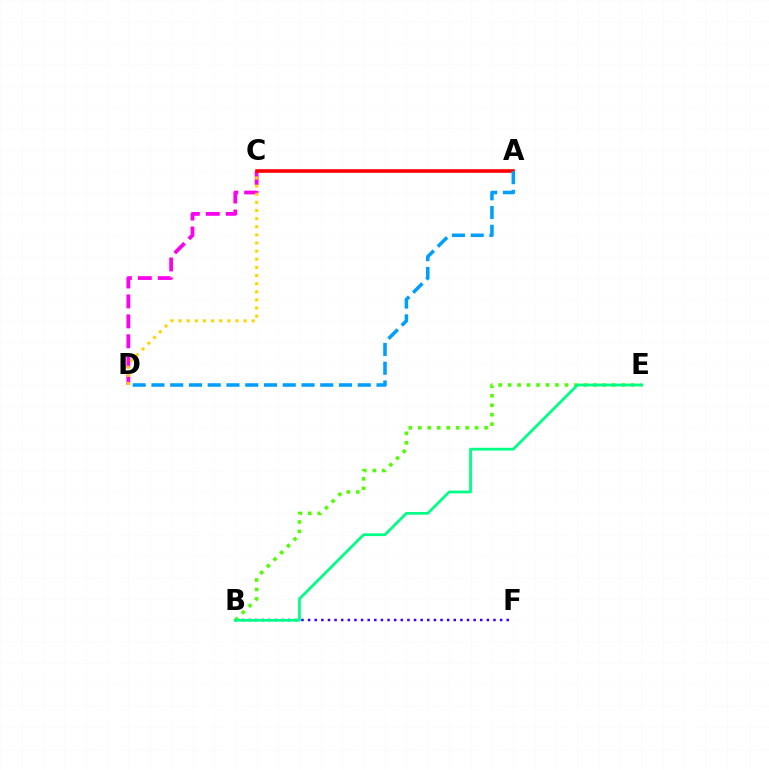{('B', 'F'): [{'color': '#3700ff', 'line_style': 'dotted', 'thickness': 1.8}], ('C', 'D'): [{'color': '#ff00ed', 'line_style': 'dashed', 'thickness': 2.71}, {'color': '#ffd500', 'line_style': 'dotted', 'thickness': 2.21}], ('A', 'C'): [{'color': '#ff0000', 'line_style': 'solid', 'thickness': 2.59}], ('B', 'E'): [{'color': '#4fff00', 'line_style': 'dotted', 'thickness': 2.57}, {'color': '#00ff86', 'line_style': 'solid', 'thickness': 1.99}], ('A', 'D'): [{'color': '#009eff', 'line_style': 'dashed', 'thickness': 2.55}]}